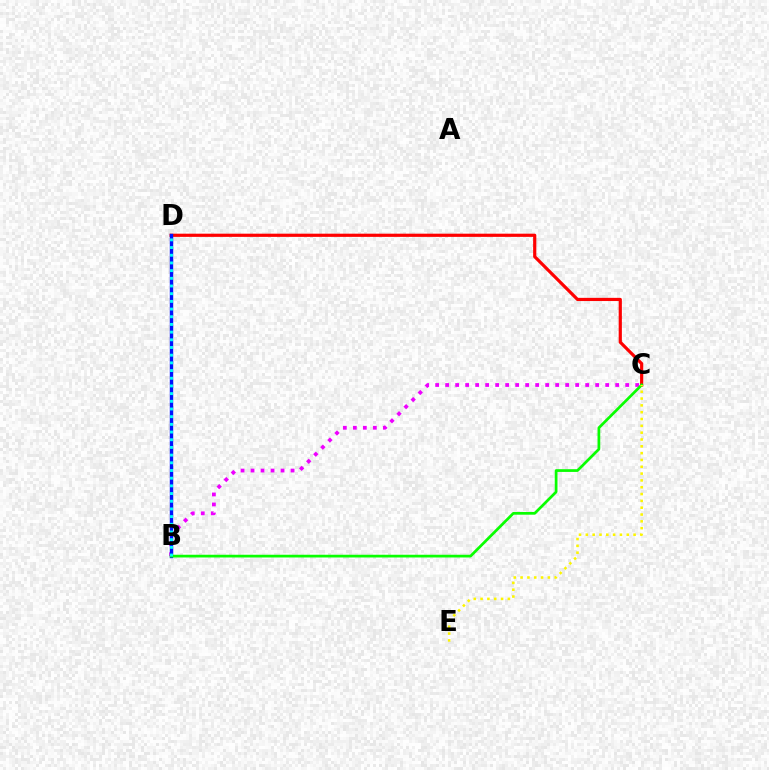{('C', 'D'): [{'color': '#ff0000', 'line_style': 'solid', 'thickness': 2.29}], ('B', 'C'): [{'color': '#ee00ff', 'line_style': 'dotted', 'thickness': 2.72}, {'color': '#08ff00', 'line_style': 'solid', 'thickness': 1.96}], ('B', 'D'): [{'color': '#0010ff', 'line_style': 'solid', 'thickness': 2.45}, {'color': '#00fff6', 'line_style': 'dotted', 'thickness': 2.09}], ('C', 'E'): [{'color': '#fcf500', 'line_style': 'dotted', 'thickness': 1.85}]}